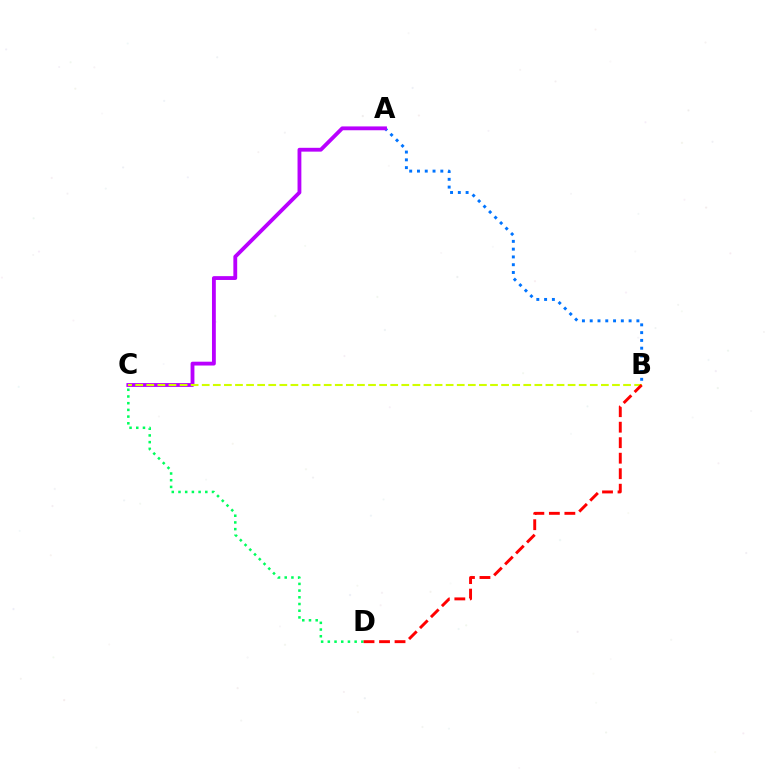{('A', 'B'): [{'color': '#0074ff', 'line_style': 'dotted', 'thickness': 2.11}], ('C', 'D'): [{'color': '#00ff5c', 'line_style': 'dotted', 'thickness': 1.82}], ('A', 'C'): [{'color': '#b900ff', 'line_style': 'solid', 'thickness': 2.76}], ('B', 'C'): [{'color': '#d1ff00', 'line_style': 'dashed', 'thickness': 1.51}], ('B', 'D'): [{'color': '#ff0000', 'line_style': 'dashed', 'thickness': 2.11}]}